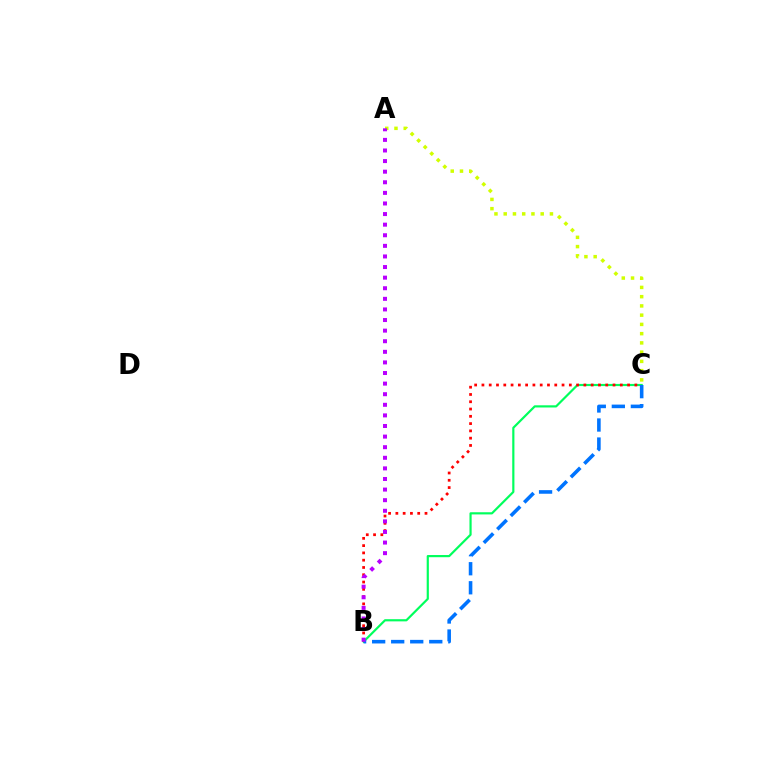{('A', 'C'): [{'color': '#d1ff00', 'line_style': 'dotted', 'thickness': 2.51}], ('B', 'C'): [{'color': '#00ff5c', 'line_style': 'solid', 'thickness': 1.57}, {'color': '#ff0000', 'line_style': 'dotted', 'thickness': 1.98}, {'color': '#0074ff', 'line_style': 'dashed', 'thickness': 2.59}], ('A', 'B'): [{'color': '#b900ff', 'line_style': 'dotted', 'thickness': 2.88}]}